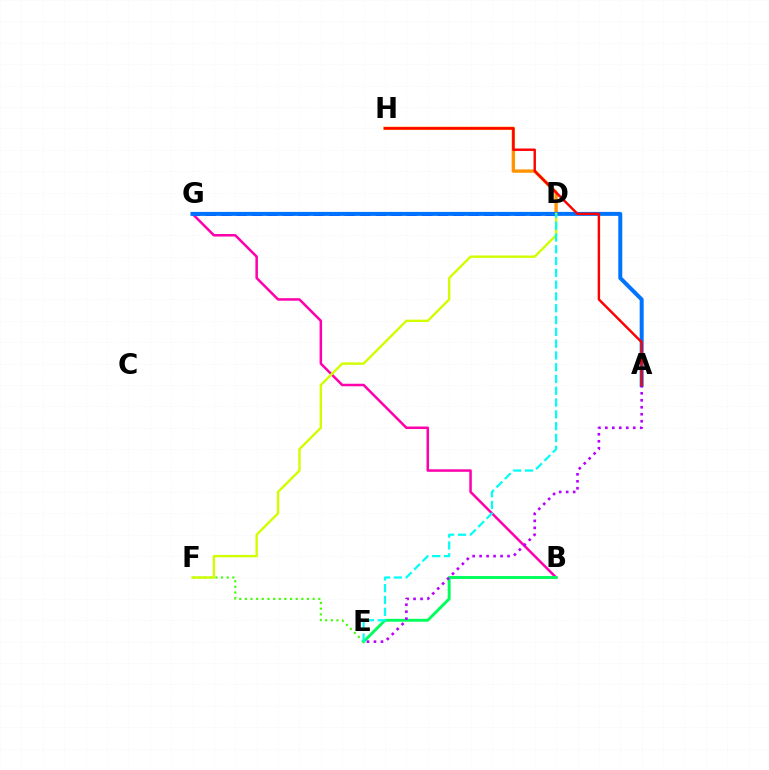{('D', 'H'): [{'color': '#ff9400', 'line_style': 'solid', 'thickness': 2.42}], ('D', 'G'): [{'color': '#2500ff', 'line_style': 'dashed', 'thickness': 2.1}], ('B', 'G'): [{'color': '#ff00ac', 'line_style': 'solid', 'thickness': 1.81}], ('A', 'G'): [{'color': '#0074ff', 'line_style': 'solid', 'thickness': 2.87}], ('E', 'F'): [{'color': '#3dff00', 'line_style': 'dotted', 'thickness': 1.54}], ('B', 'E'): [{'color': '#00ff5c', 'line_style': 'solid', 'thickness': 2.1}], ('A', 'E'): [{'color': '#b900ff', 'line_style': 'dotted', 'thickness': 1.9}], ('D', 'F'): [{'color': '#d1ff00', 'line_style': 'solid', 'thickness': 1.72}], ('A', 'H'): [{'color': '#ff0000', 'line_style': 'solid', 'thickness': 1.75}], ('D', 'E'): [{'color': '#00fff6', 'line_style': 'dashed', 'thickness': 1.6}]}